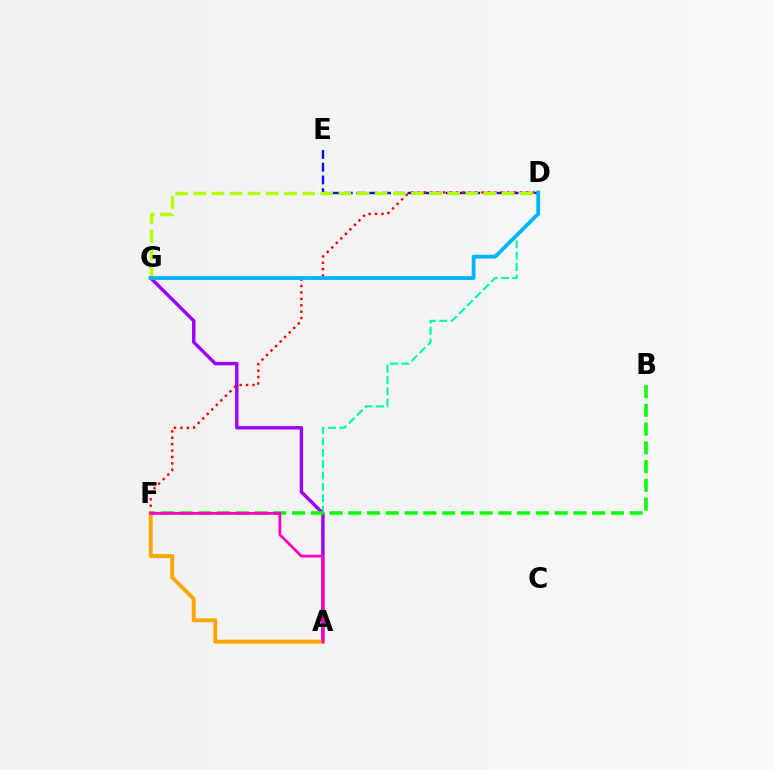{('D', 'E'): [{'color': '#0010ff', 'line_style': 'dashed', 'thickness': 1.73}], ('A', 'D'): [{'color': '#00ff9d', 'line_style': 'dashed', 'thickness': 1.54}], ('A', 'G'): [{'color': '#9b00ff', 'line_style': 'solid', 'thickness': 2.46}], ('D', 'F'): [{'color': '#ff0000', 'line_style': 'dotted', 'thickness': 1.74}], ('D', 'G'): [{'color': '#b3ff00', 'line_style': 'dashed', 'thickness': 2.46}, {'color': '#00b5ff', 'line_style': 'solid', 'thickness': 2.74}], ('B', 'F'): [{'color': '#08ff00', 'line_style': 'dashed', 'thickness': 2.55}], ('A', 'F'): [{'color': '#ffa500', 'line_style': 'solid', 'thickness': 2.81}, {'color': '#ff00bd', 'line_style': 'solid', 'thickness': 2.02}]}